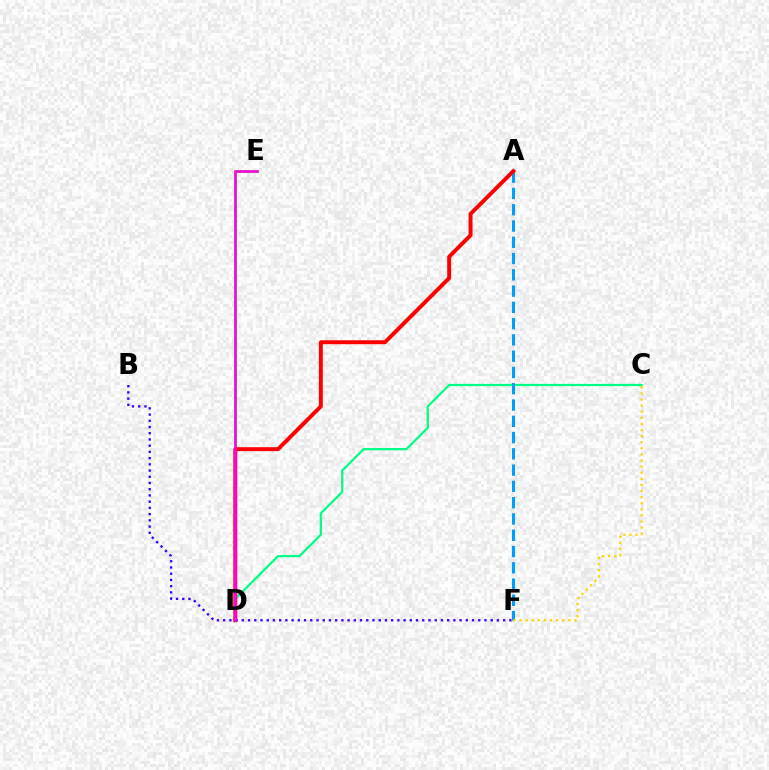{('D', 'E'): [{'color': '#4fff00', 'line_style': 'solid', 'thickness': 2.12}, {'color': '#ff00ed', 'line_style': 'solid', 'thickness': 1.86}], ('C', 'D'): [{'color': '#00ff86', 'line_style': 'solid', 'thickness': 1.62}], ('A', 'F'): [{'color': '#009eff', 'line_style': 'dashed', 'thickness': 2.21}], ('C', 'F'): [{'color': '#ffd500', 'line_style': 'dotted', 'thickness': 1.66}], ('A', 'D'): [{'color': '#ff0000', 'line_style': 'solid', 'thickness': 2.83}], ('B', 'F'): [{'color': '#3700ff', 'line_style': 'dotted', 'thickness': 1.69}]}